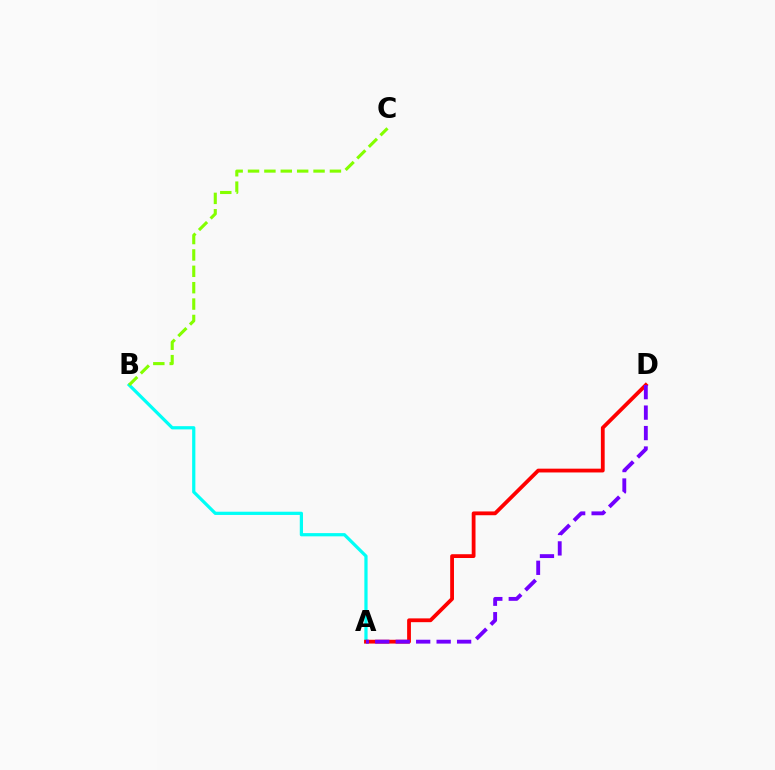{('A', 'B'): [{'color': '#00fff6', 'line_style': 'solid', 'thickness': 2.32}], ('A', 'D'): [{'color': '#ff0000', 'line_style': 'solid', 'thickness': 2.73}, {'color': '#7200ff', 'line_style': 'dashed', 'thickness': 2.78}], ('B', 'C'): [{'color': '#84ff00', 'line_style': 'dashed', 'thickness': 2.23}]}